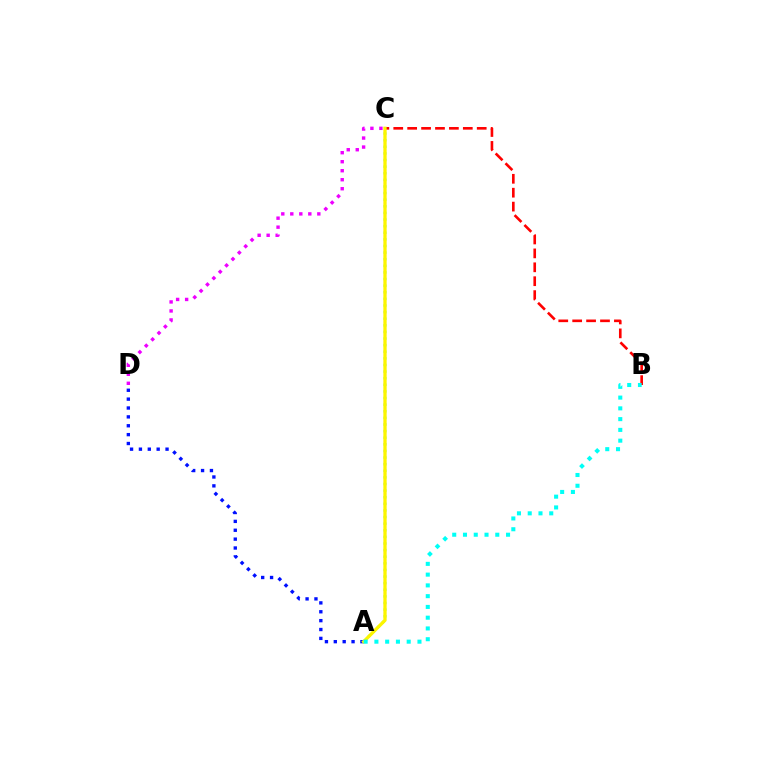{('A', 'C'): [{'color': '#08ff00', 'line_style': 'dotted', 'thickness': 1.8}, {'color': '#fcf500', 'line_style': 'solid', 'thickness': 2.37}], ('A', 'D'): [{'color': '#0010ff', 'line_style': 'dotted', 'thickness': 2.41}], ('B', 'C'): [{'color': '#ff0000', 'line_style': 'dashed', 'thickness': 1.89}], ('C', 'D'): [{'color': '#ee00ff', 'line_style': 'dotted', 'thickness': 2.45}], ('A', 'B'): [{'color': '#00fff6', 'line_style': 'dotted', 'thickness': 2.92}]}